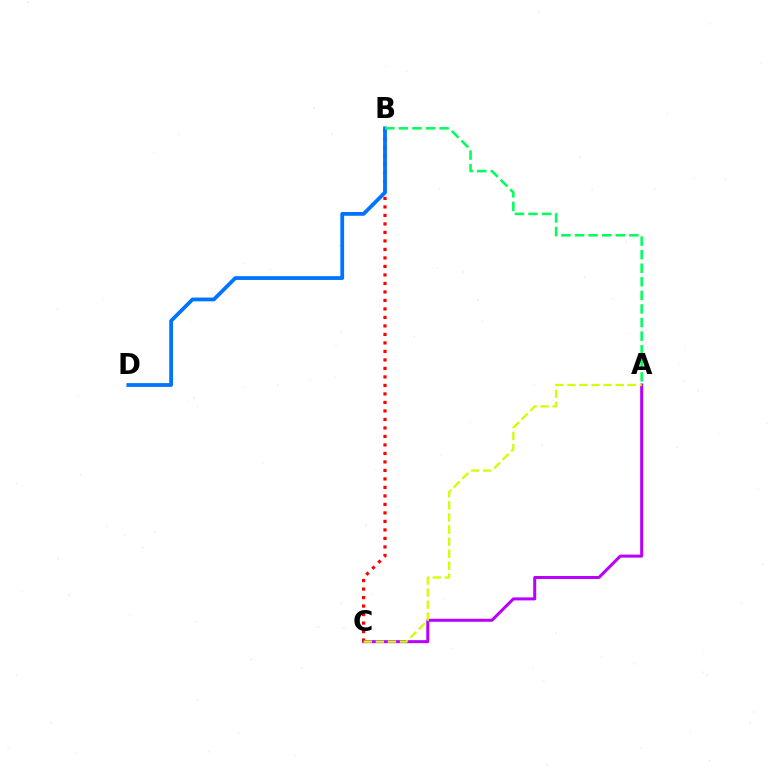{('A', 'C'): [{'color': '#b900ff', 'line_style': 'solid', 'thickness': 2.17}, {'color': '#d1ff00', 'line_style': 'dashed', 'thickness': 1.64}], ('B', 'C'): [{'color': '#ff0000', 'line_style': 'dotted', 'thickness': 2.31}], ('B', 'D'): [{'color': '#0074ff', 'line_style': 'solid', 'thickness': 2.72}], ('A', 'B'): [{'color': '#00ff5c', 'line_style': 'dashed', 'thickness': 1.85}]}